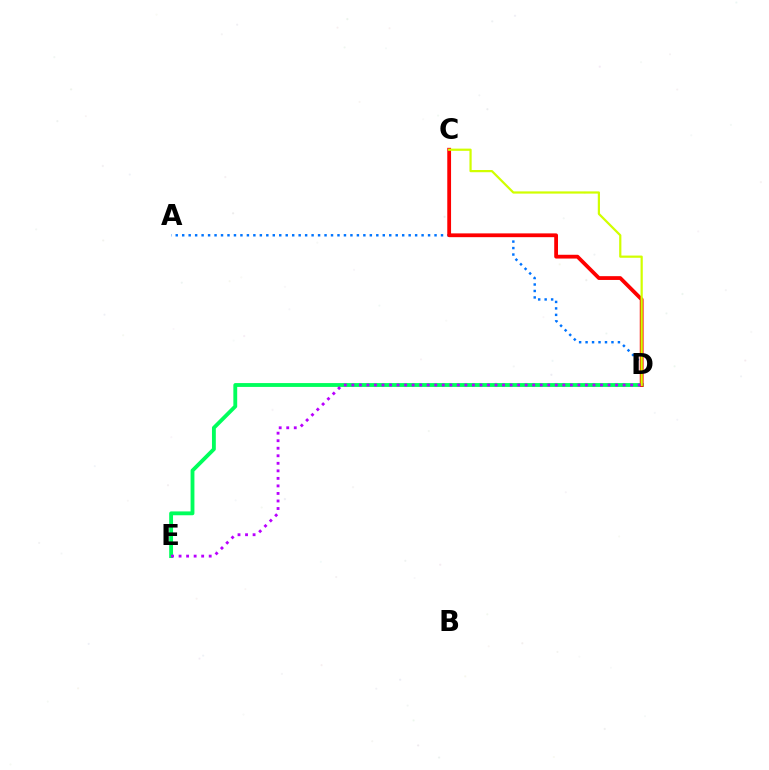{('A', 'D'): [{'color': '#0074ff', 'line_style': 'dotted', 'thickness': 1.76}], ('D', 'E'): [{'color': '#00ff5c', 'line_style': 'solid', 'thickness': 2.77}, {'color': '#b900ff', 'line_style': 'dotted', 'thickness': 2.05}], ('C', 'D'): [{'color': '#ff0000', 'line_style': 'solid', 'thickness': 2.73}, {'color': '#d1ff00', 'line_style': 'solid', 'thickness': 1.6}]}